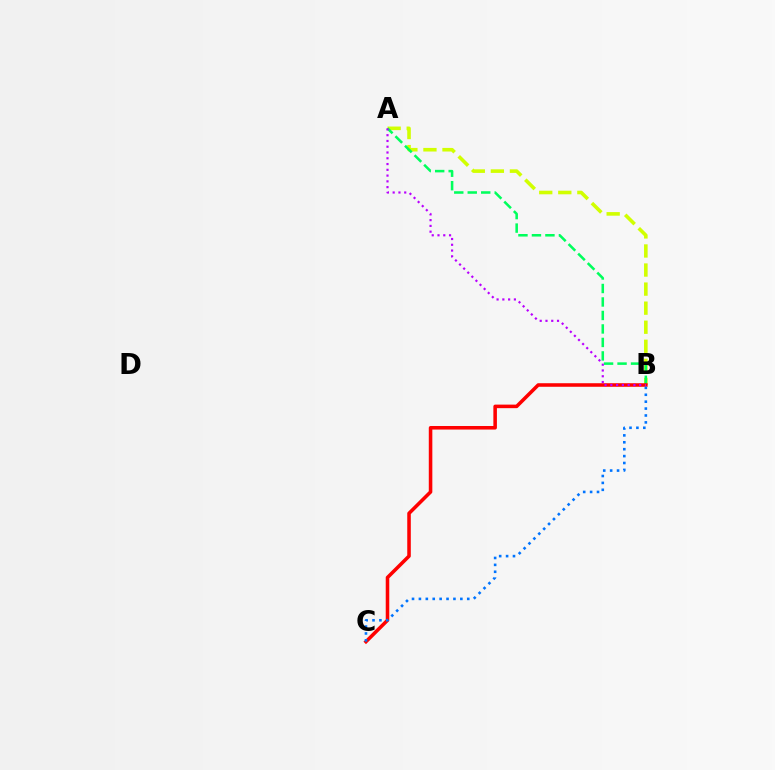{('A', 'B'): [{'color': '#d1ff00', 'line_style': 'dashed', 'thickness': 2.59}, {'color': '#00ff5c', 'line_style': 'dashed', 'thickness': 1.83}, {'color': '#b900ff', 'line_style': 'dotted', 'thickness': 1.57}], ('B', 'C'): [{'color': '#ff0000', 'line_style': 'solid', 'thickness': 2.56}, {'color': '#0074ff', 'line_style': 'dotted', 'thickness': 1.88}]}